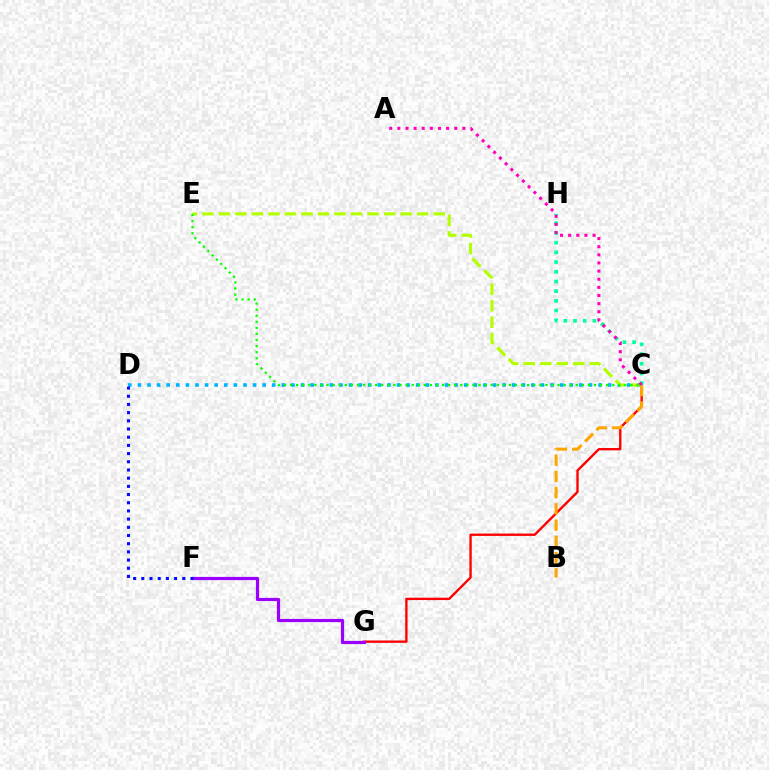{('C', 'G'): [{'color': '#ff0000', 'line_style': 'solid', 'thickness': 1.7}], ('F', 'G'): [{'color': '#9b00ff', 'line_style': 'solid', 'thickness': 2.3}], ('C', 'H'): [{'color': '#00ff9d', 'line_style': 'dotted', 'thickness': 2.64}], ('C', 'D'): [{'color': '#00b5ff', 'line_style': 'dotted', 'thickness': 2.61}], ('B', 'C'): [{'color': '#ffa500', 'line_style': 'dashed', 'thickness': 2.21}], ('D', 'F'): [{'color': '#0010ff', 'line_style': 'dotted', 'thickness': 2.23}], ('C', 'E'): [{'color': '#b3ff00', 'line_style': 'dashed', 'thickness': 2.24}, {'color': '#08ff00', 'line_style': 'dotted', 'thickness': 1.65}], ('A', 'C'): [{'color': '#ff00bd', 'line_style': 'dotted', 'thickness': 2.21}]}